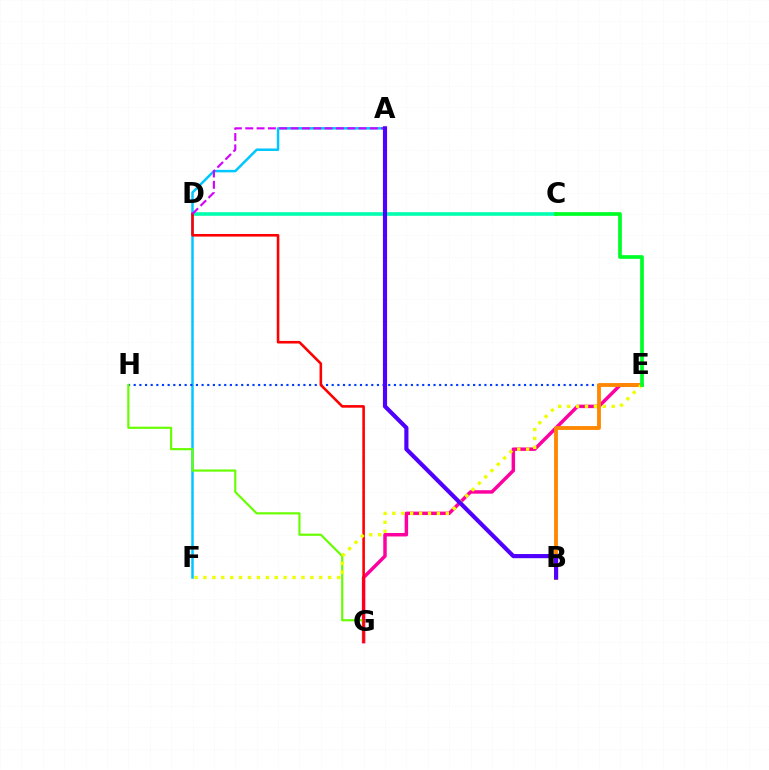{('C', 'D'): [{'color': '#00ffaf', 'line_style': 'solid', 'thickness': 2.59}], ('A', 'F'): [{'color': '#00c7ff', 'line_style': 'solid', 'thickness': 1.8}], ('E', 'H'): [{'color': '#003fff', 'line_style': 'dotted', 'thickness': 1.54}], ('E', 'G'): [{'color': '#ff00a0', 'line_style': 'solid', 'thickness': 2.5}], ('G', 'H'): [{'color': '#66ff00', 'line_style': 'solid', 'thickness': 1.56}], ('D', 'G'): [{'color': '#ff0000', 'line_style': 'solid', 'thickness': 1.87}], ('A', 'D'): [{'color': '#d600ff', 'line_style': 'dashed', 'thickness': 1.54}], ('B', 'E'): [{'color': '#ff8800', 'line_style': 'solid', 'thickness': 2.76}], ('E', 'F'): [{'color': '#eeff00', 'line_style': 'dotted', 'thickness': 2.42}], ('C', 'E'): [{'color': '#00ff27', 'line_style': 'solid', 'thickness': 2.68}], ('A', 'B'): [{'color': '#4f00ff', 'line_style': 'solid', 'thickness': 2.99}]}